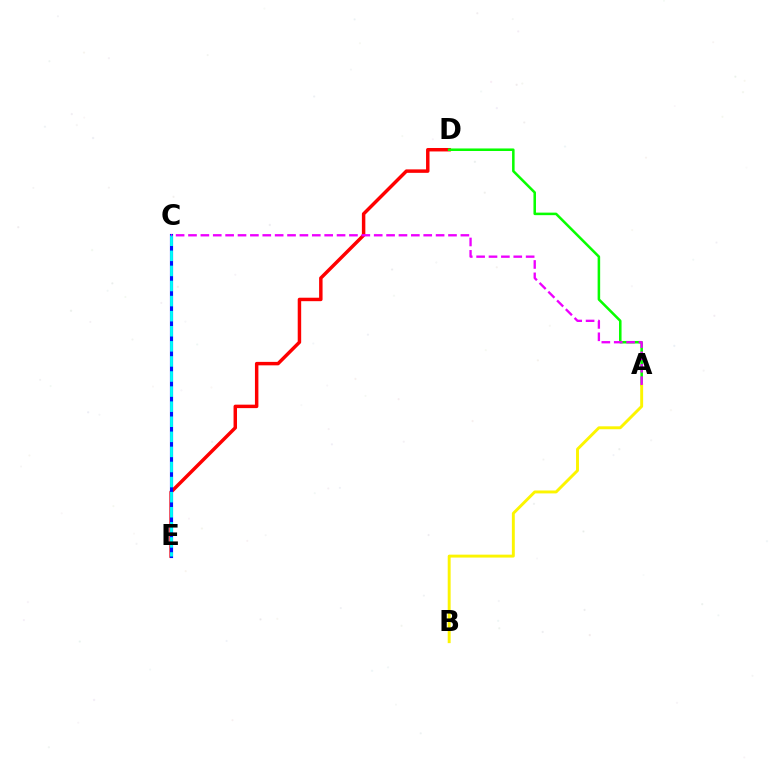{('D', 'E'): [{'color': '#ff0000', 'line_style': 'solid', 'thickness': 2.49}], ('C', 'E'): [{'color': '#0010ff', 'line_style': 'solid', 'thickness': 2.26}, {'color': '#00fff6', 'line_style': 'dashed', 'thickness': 2.05}], ('A', 'D'): [{'color': '#08ff00', 'line_style': 'solid', 'thickness': 1.83}], ('A', 'B'): [{'color': '#fcf500', 'line_style': 'solid', 'thickness': 2.1}], ('A', 'C'): [{'color': '#ee00ff', 'line_style': 'dashed', 'thickness': 1.68}]}